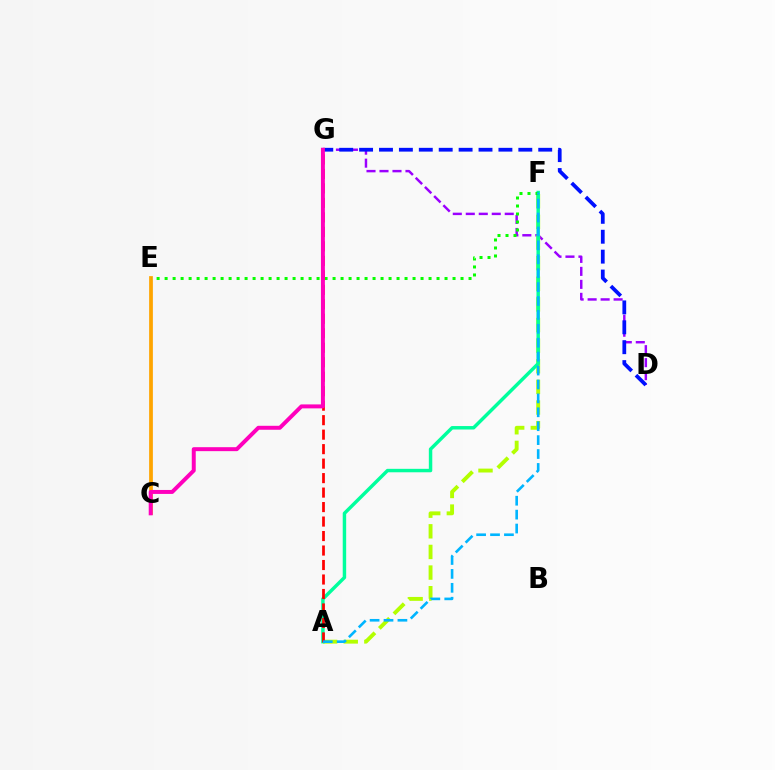{('C', 'E'): [{'color': '#ffa500', 'line_style': 'solid', 'thickness': 2.7}], ('D', 'G'): [{'color': '#9b00ff', 'line_style': 'dashed', 'thickness': 1.76}, {'color': '#0010ff', 'line_style': 'dashed', 'thickness': 2.7}], ('A', 'F'): [{'color': '#b3ff00', 'line_style': 'dashed', 'thickness': 2.8}, {'color': '#00ff9d', 'line_style': 'solid', 'thickness': 2.49}, {'color': '#00b5ff', 'line_style': 'dashed', 'thickness': 1.89}], ('E', 'F'): [{'color': '#08ff00', 'line_style': 'dotted', 'thickness': 2.17}], ('A', 'G'): [{'color': '#ff0000', 'line_style': 'dashed', 'thickness': 1.97}], ('C', 'G'): [{'color': '#ff00bd', 'line_style': 'solid', 'thickness': 2.85}]}